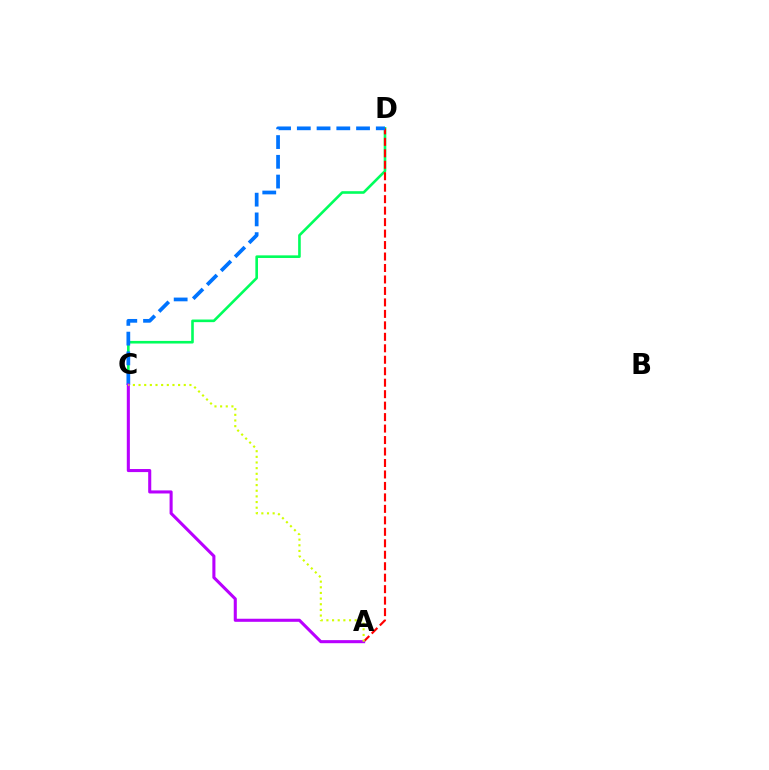{('C', 'D'): [{'color': '#00ff5c', 'line_style': 'solid', 'thickness': 1.89}, {'color': '#0074ff', 'line_style': 'dashed', 'thickness': 2.68}], ('A', 'D'): [{'color': '#ff0000', 'line_style': 'dashed', 'thickness': 1.56}], ('A', 'C'): [{'color': '#b900ff', 'line_style': 'solid', 'thickness': 2.21}, {'color': '#d1ff00', 'line_style': 'dotted', 'thickness': 1.54}]}